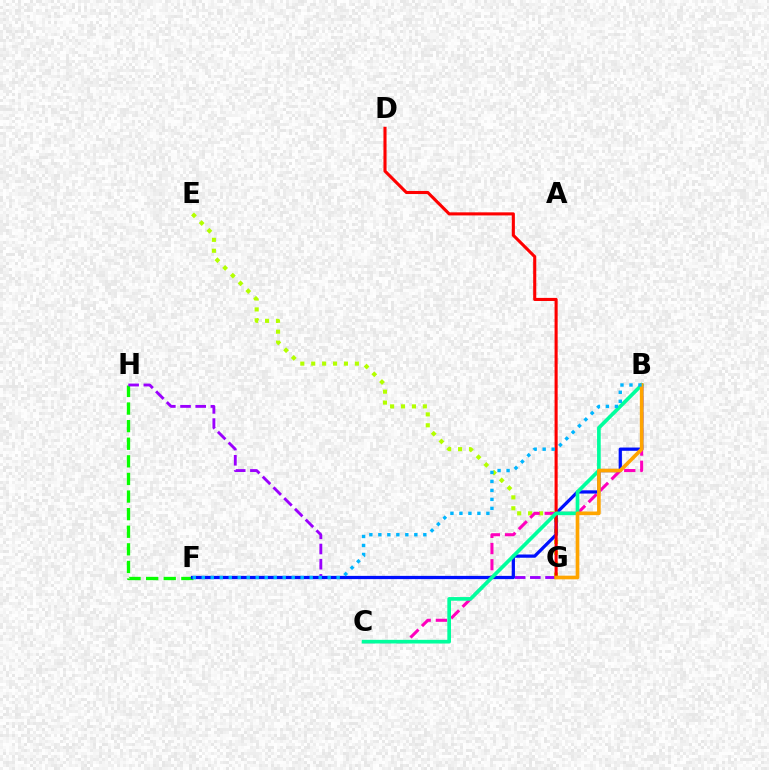{('F', 'H'): [{'color': '#08ff00', 'line_style': 'dashed', 'thickness': 2.39}], ('E', 'G'): [{'color': '#b3ff00', 'line_style': 'dotted', 'thickness': 2.97}], ('B', 'C'): [{'color': '#ff00bd', 'line_style': 'dashed', 'thickness': 2.2}, {'color': '#00ff9d', 'line_style': 'solid', 'thickness': 2.64}], ('G', 'H'): [{'color': '#9b00ff', 'line_style': 'dashed', 'thickness': 2.06}], ('B', 'F'): [{'color': '#0010ff', 'line_style': 'solid', 'thickness': 2.33}, {'color': '#00b5ff', 'line_style': 'dotted', 'thickness': 2.44}], ('D', 'G'): [{'color': '#ff0000', 'line_style': 'solid', 'thickness': 2.23}], ('B', 'G'): [{'color': '#ffa500', 'line_style': 'solid', 'thickness': 2.63}]}